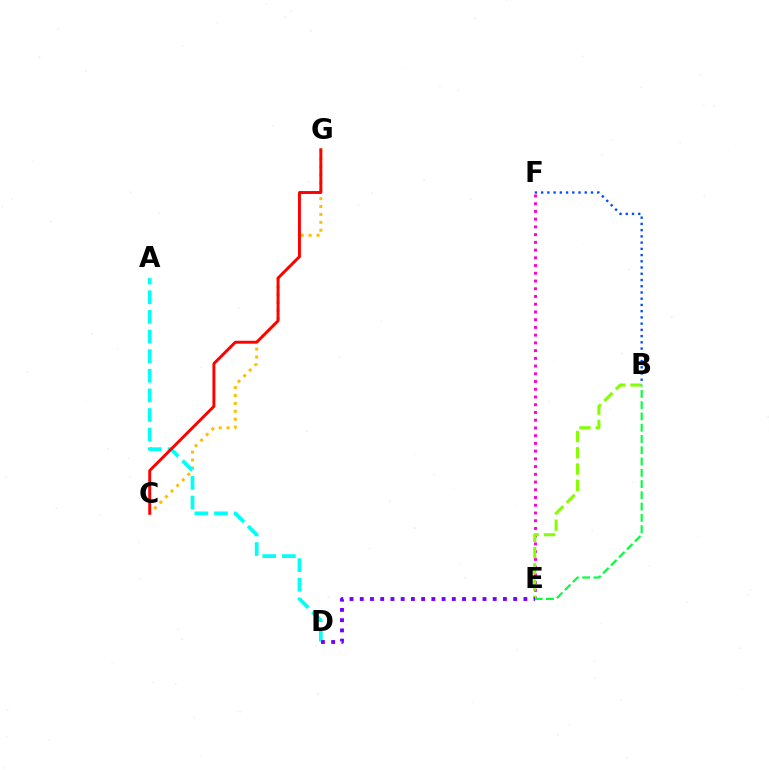{('C', 'G'): [{'color': '#ffbd00', 'line_style': 'dotted', 'thickness': 2.15}, {'color': '#ff0000', 'line_style': 'solid', 'thickness': 2.1}], ('E', 'F'): [{'color': '#ff00cf', 'line_style': 'dotted', 'thickness': 2.1}], ('A', 'D'): [{'color': '#00fff6', 'line_style': 'dashed', 'thickness': 2.67}], ('B', 'E'): [{'color': '#00ff39', 'line_style': 'dashed', 'thickness': 1.53}, {'color': '#84ff00', 'line_style': 'dashed', 'thickness': 2.21}], ('B', 'F'): [{'color': '#004bff', 'line_style': 'dotted', 'thickness': 1.69}], ('D', 'E'): [{'color': '#7200ff', 'line_style': 'dotted', 'thickness': 2.78}]}